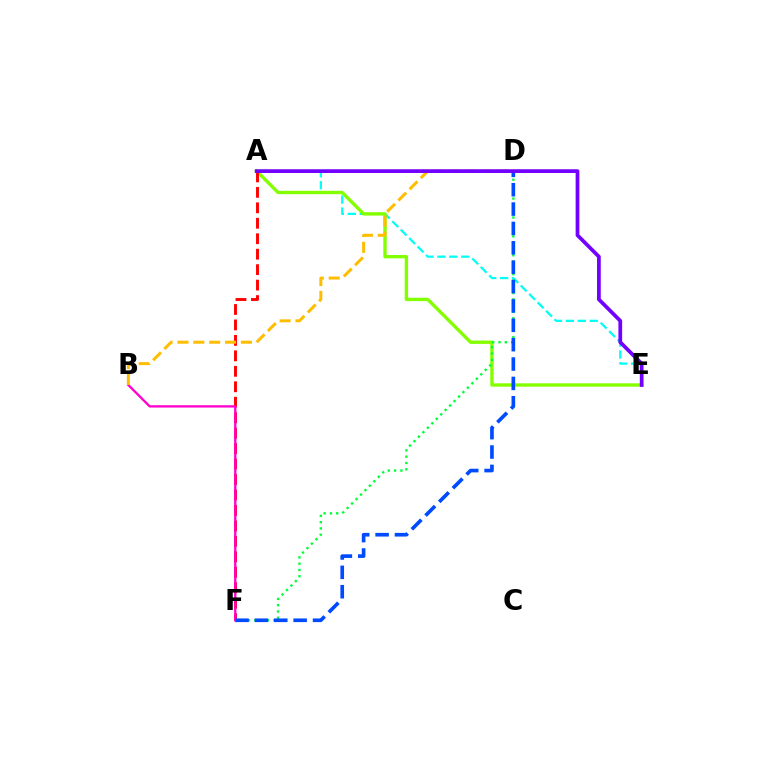{('A', 'E'): [{'color': '#00fff6', 'line_style': 'dashed', 'thickness': 1.62}, {'color': '#84ff00', 'line_style': 'solid', 'thickness': 2.43}, {'color': '#7200ff', 'line_style': 'solid', 'thickness': 2.69}], ('A', 'F'): [{'color': '#ff0000', 'line_style': 'dashed', 'thickness': 2.1}], ('B', 'F'): [{'color': '#ff00cf', 'line_style': 'solid', 'thickness': 1.68}], ('B', 'D'): [{'color': '#ffbd00', 'line_style': 'dashed', 'thickness': 2.16}], ('D', 'F'): [{'color': '#00ff39', 'line_style': 'dotted', 'thickness': 1.71}, {'color': '#004bff', 'line_style': 'dashed', 'thickness': 2.63}]}